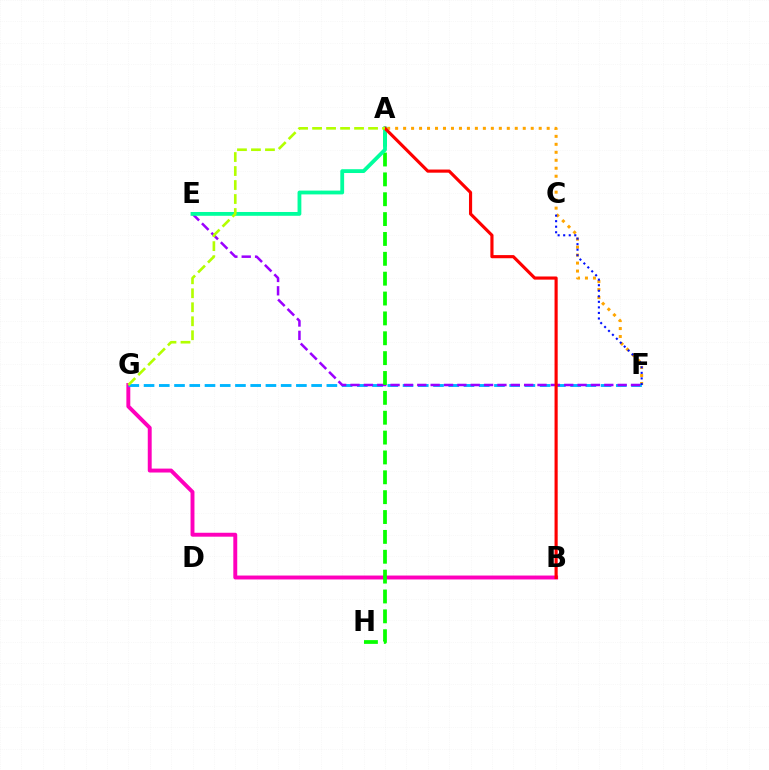{('B', 'G'): [{'color': '#ff00bd', 'line_style': 'solid', 'thickness': 2.82}], ('A', 'F'): [{'color': '#ffa500', 'line_style': 'dotted', 'thickness': 2.17}], ('F', 'G'): [{'color': '#00b5ff', 'line_style': 'dashed', 'thickness': 2.07}], ('E', 'F'): [{'color': '#9b00ff', 'line_style': 'dashed', 'thickness': 1.81}], ('C', 'F'): [{'color': '#0010ff', 'line_style': 'dotted', 'thickness': 1.51}], ('A', 'H'): [{'color': '#08ff00', 'line_style': 'dashed', 'thickness': 2.7}], ('A', 'E'): [{'color': '#00ff9d', 'line_style': 'solid', 'thickness': 2.74}], ('A', 'B'): [{'color': '#ff0000', 'line_style': 'solid', 'thickness': 2.27}], ('A', 'G'): [{'color': '#b3ff00', 'line_style': 'dashed', 'thickness': 1.9}]}